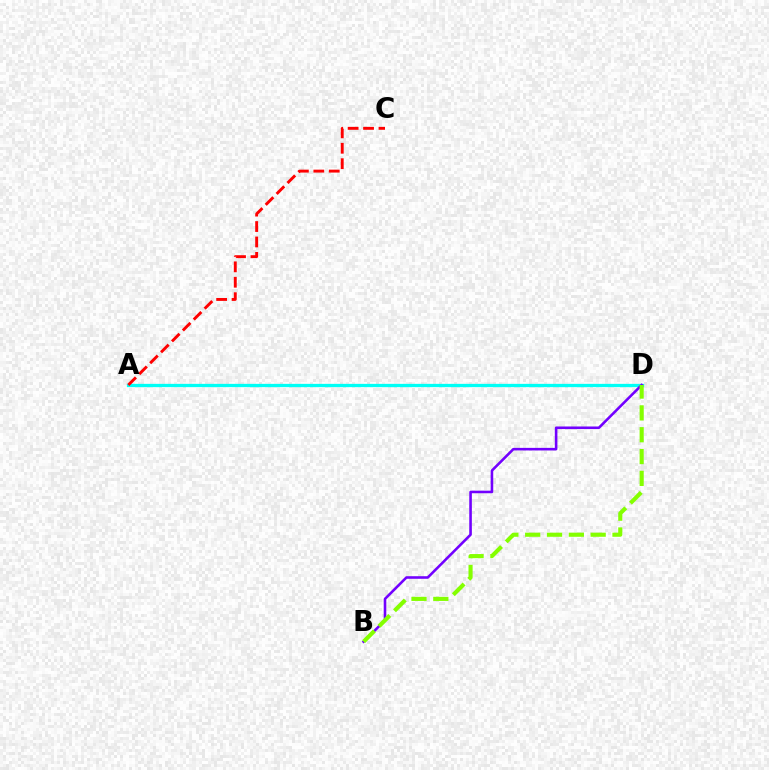{('A', 'D'): [{'color': '#00fff6', 'line_style': 'solid', 'thickness': 2.37}], ('B', 'D'): [{'color': '#7200ff', 'line_style': 'solid', 'thickness': 1.86}, {'color': '#84ff00', 'line_style': 'dashed', 'thickness': 2.97}], ('A', 'C'): [{'color': '#ff0000', 'line_style': 'dashed', 'thickness': 2.09}]}